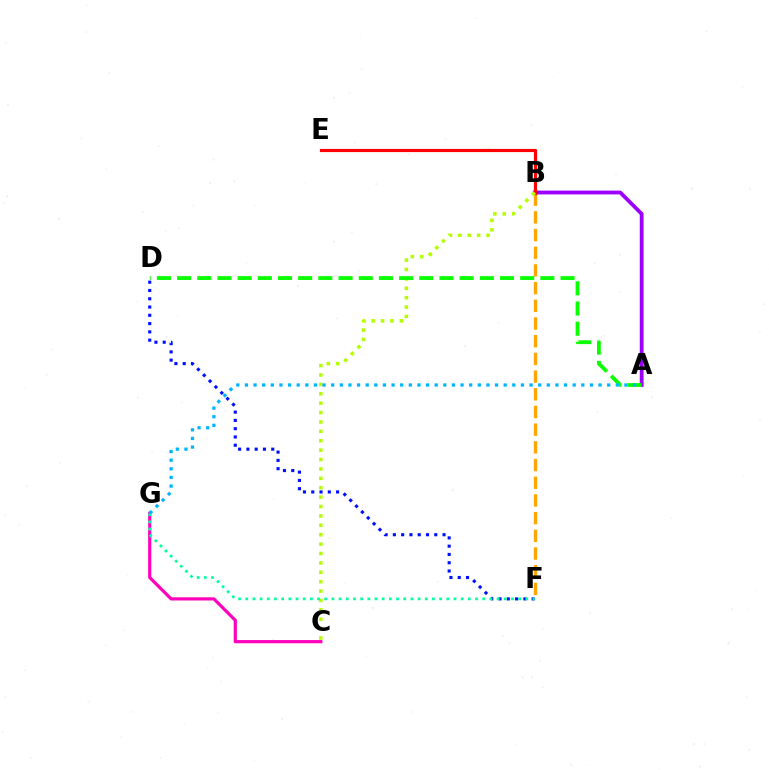{('B', 'F'): [{'color': '#ffa500', 'line_style': 'dashed', 'thickness': 2.4}], ('A', 'B'): [{'color': '#9b00ff', 'line_style': 'solid', 'thickness': 2.74}], ('B', 'E'): [{'color': '#ff0000', 'line_style': 'solid', 'thickness': 2.28}], ('B', 'C'): [{'color': '#b3ff00', 'line_style': 'dotted', 'thickness': 2.55}], ('C', 'G'): [{'color': '#ff00bd', 'line_style': 'solid', 'thickness': 2.29}], ('D', 'F'): [{'color': '#0010ff', 'line_style': 'dotted', 'thickness': 2.25}], ('F', 'G'): [{'color': '#00ff9d', 'line_style': 'dotted', 'thickness': 1.95}], ('A', 'D'): [{'color': '#08ff00', 'line_style': 'dashed', 'thickness': 2.74}], ('A', 'G'): [{'color': '#00b5ff', 'line_style': 'dotted', 'thickness': 2.34}]}